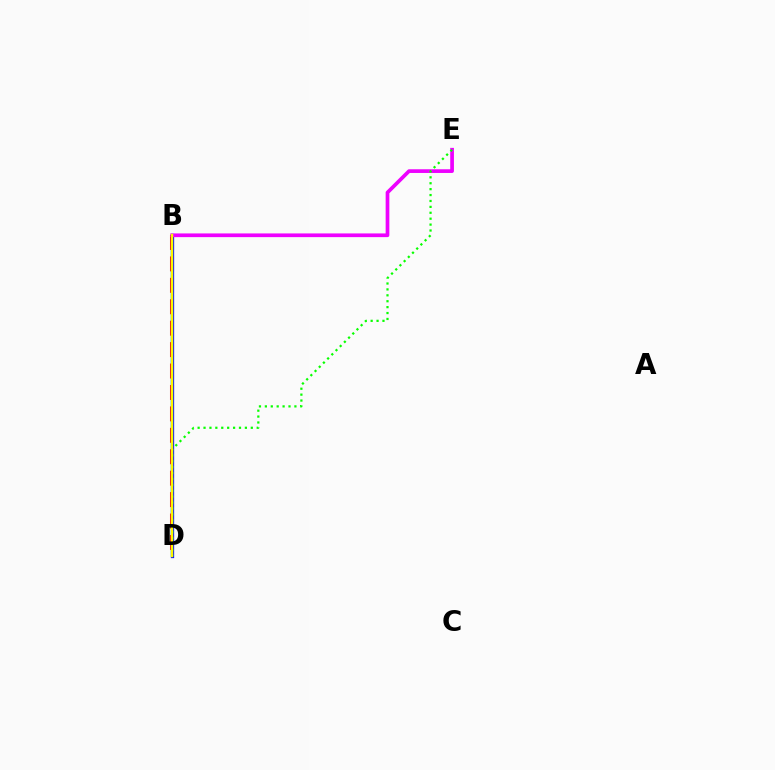{('B', 'D'): [{'color': '#00fff6', 'line_style': 'solid', 'thickness': 1.67}, {'color': '#ff0000', 'line_style': 'dashed', 'thickness': 2.91}, {'color': '#0010ff', 'line_style': 'solid', 'thickness': 2.35}, {'color': '#fcf500', 'line_style': 'solid', 'thickness': 1.75}], ('B', 'E'): [{'color': '#ee00ff', 'line_style': 'solid', 'thickness': 2.67}], ('D', 'E'): [{'color': '#08ff00', 'line_style': 'dotted', 'thickness': 1.61}]}